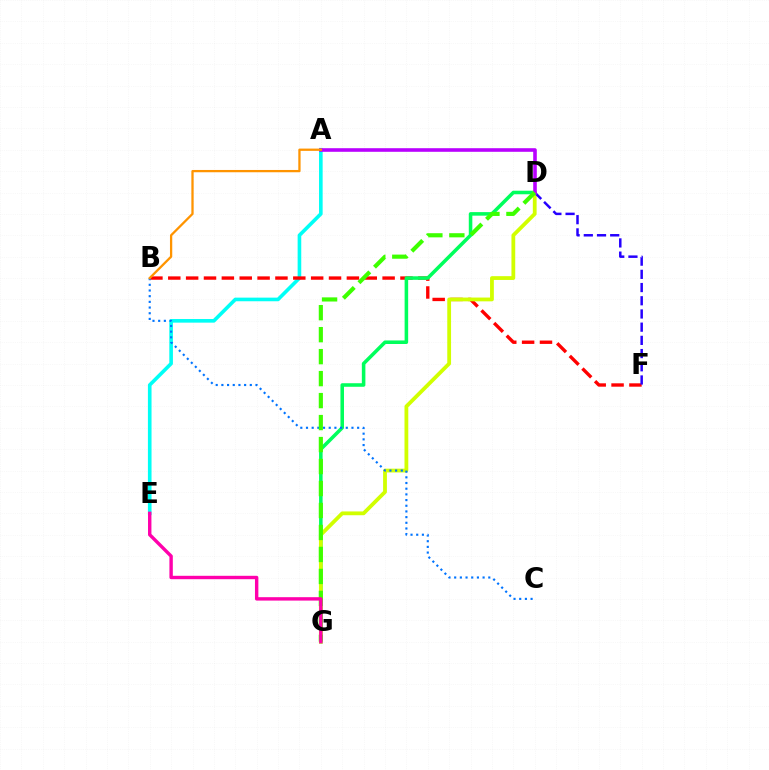{('A', 'E'): [{'color': '#00fff6', 'line_style': 'solid', 'thickness': 2.61}], ('B', 'F'): [{'color': '#ff0000', 'line_style': 'dashed', 'thickness': 2.43}], ('D', 'G'): [{'color': '#00ff5c', 'line_style': 'solid', 'thickness': 2.56}, {'color': '#d1ff00', 'line_style': 'solid', 'thickness': 2.73}, {'color': '#3dff00', 'line_style': 'dashed', 'thickness': 2.99}], ('D', 'F'): [{'color': '#2500ff', 'line_style': 'dashed', 'thickness': 1.79}], ('B', 'C'): [{'color': '#0074ff', 'line_style': 'dotted', 'thickness': 1.54}], ('A', 'D'): [{'color': '#b900ff', 'line_style': 'solid', 'thickness': 2.59}], ('E', 'G'): [{'color': '#ff00ac', 'line_style': 'solid', 'thickness': 2.45}], ('A', 'B'): [{'color': '#ff9400', 'line_style': 'solid', 'thickness': 1.64}]}